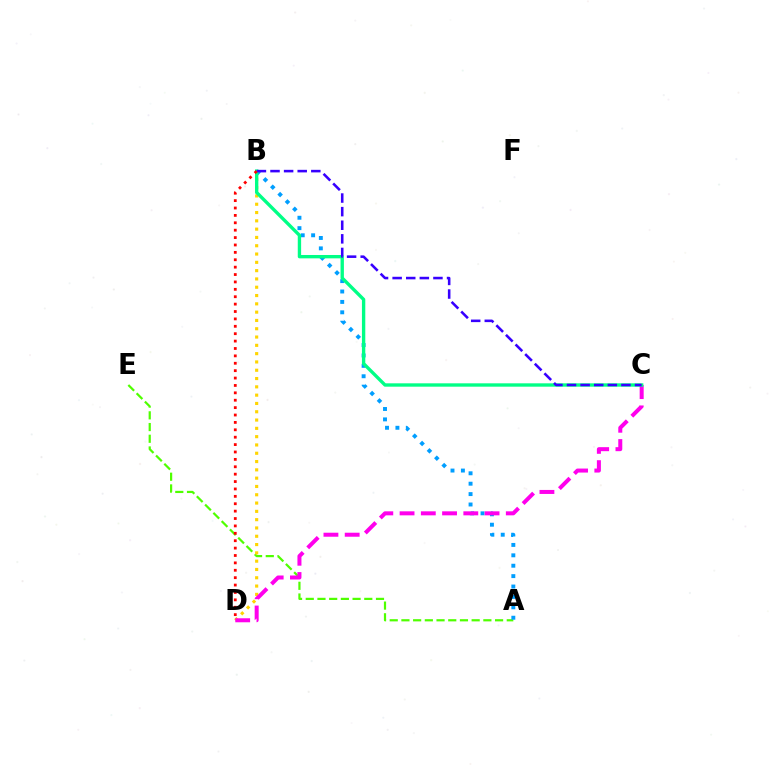{('A', 'E'): [{'color': '#4fff00', 'line_style': 'dashed', 'thickness': 1.59}], ('B', 'D'): [{'color': '#ffd500', 'line_style': 'dotted', 'thickness': 2.26}, {'color': '#ff0000', 'line_style': 'dotted', 'thickness': 2.01}], ('A', 'B'): [{'color': '#009eff', 'line_style': 'dotted', 'thickness': 2.83}], ('C', 'D'): [{'color': '#ff00ed', 'line_style': 'dashed', 'thickness': 2.89}], ('B', 'C'): [{'color': '#00ff86', 'line_style': 'solid', 'thickness': 2.42}, {'color': '#3700ff', 'line_style': 'dashed', 'thickness': 1.85}]}